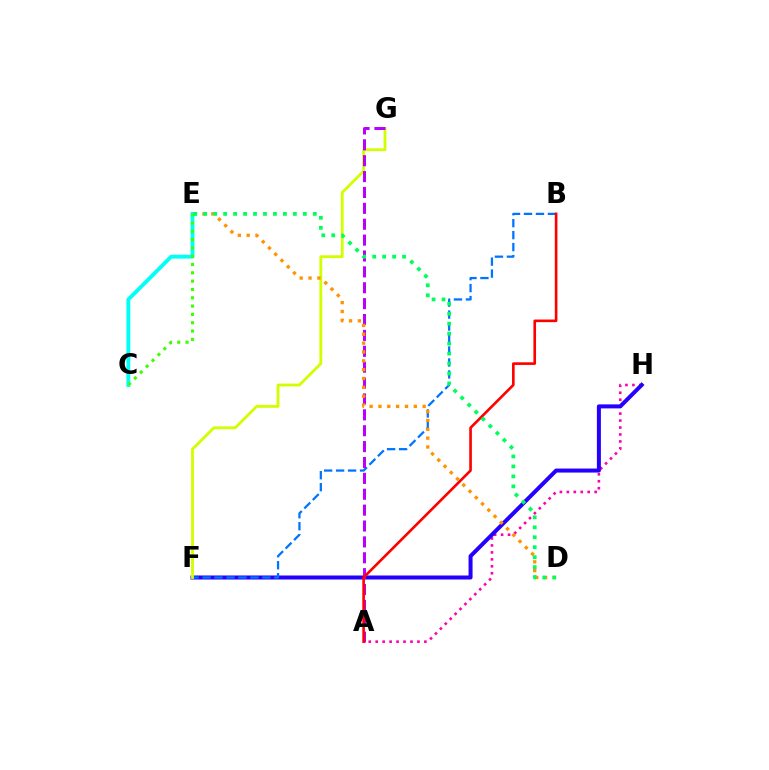{('A', 'H'): [{'color': '#ff00ac', 'line_style': 'dotted', 'thickness': 1.89}], ('F', 'H'): [{'color': '#2500ff', 'line_style': 'solid', 'thickness': 2.89}], ('B', 'F'): [{'color': '#0074ff', 'line_style': 'dashed', 'thickness': 1.63}], ('C', 'E'): [{'color': '#00fff6', 'line_style': 'solid', 'thickness': 2.78}, {'color': '#3dff00', 'line_style': 'dotted', 'thickness': 2.26}], ('F', 'G'): [{'color': '#d1ff00', 'line_style': 'solid', 'thickness': 2.04}], ('A', 'G'): [{'color': '#b900ff', 'line_style': 'dashed', 'thickness': 2.16}], ('D', 'E'): [{'color': '#ff9400', 'line_style': 'dotted', 'thickness': 2.4}, {'color': '#00ff5c', 'line_style': 'dotted', 'thickness': 2.71}], ('A', 'B'): [{'color': '#ff0000', 'line_style': 'solid', 'thickness': 1.89}]}